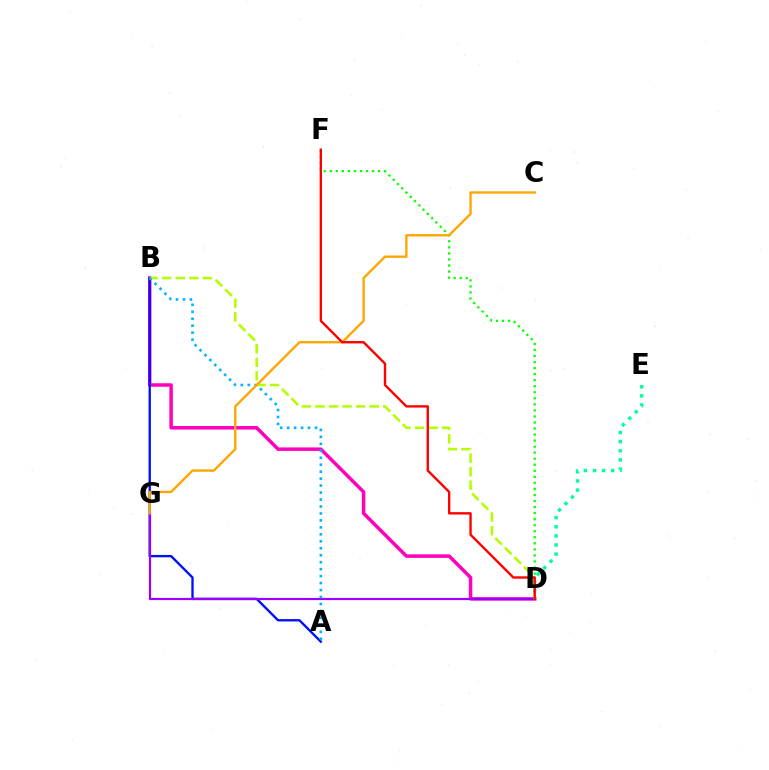{('B', 'D'): [{'color': '#ff00bd', 'line_style': 'solid', 'thickness': 2.51}, {'color': '#b3ff00', 'line_style': 'dashed', 'thickness': 1.84}], ('A', 'B'): [{'color': '#0010ff', 'line_style': 'solid', 'thickness': 1.69}, {'color': '#00b5ff', 'line_style': 'dotted', 'thickness': 1.89}], ('D', 'G'): [{'color': '#9b00ff', 'line_style': 'solid', 'thickness': 1.59}], ('D', 'F'): [{'color': '#08ff00', 'line_style': 'dotted', 'thickness': 1.64}, {'color': '#ff0000', 'line_style': 'solid', 'thickness': 1.71}], ('D', 'E'): [{'color': '#00ff9d', 'line_style': 'dotted', 'thickness': 2.48}], ('C', 'G'): [{'color': '#ffa500', 'line_style': 'solid', 'thickness': 1.68}]}